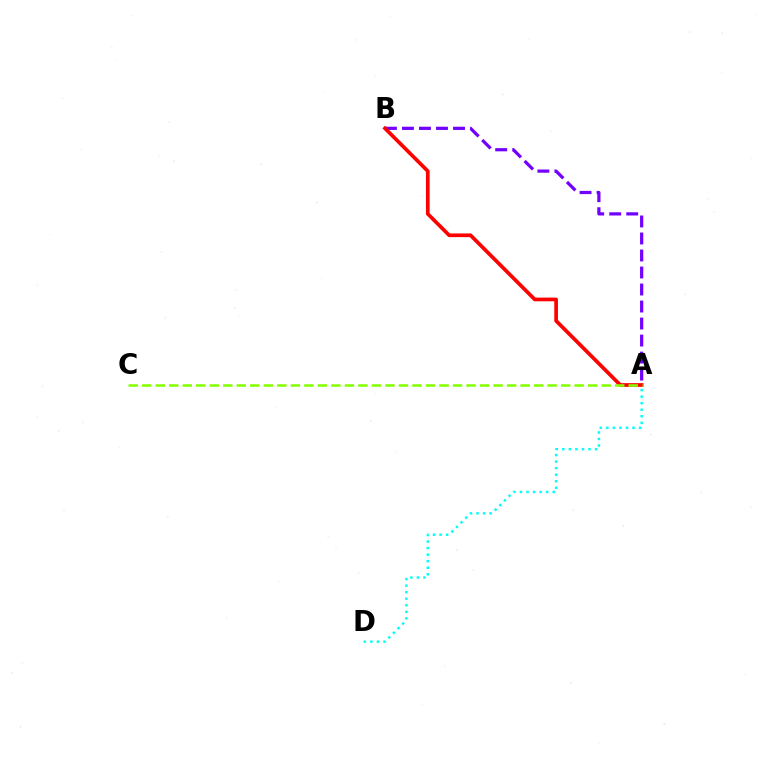{('A', 'B'): [{'color': '#7200ff', 'line_style': 'dashed', 'thickness': 2.31}, {'color': '#ff0000', 'line_style': 'solid', 'thickness': 2.66}], ('A', 'C'): [{'color': '#84ff00', 'line_style': 'dashed', 'thickness': 1.84}], ('A', 'D'): [{'color': '#00fff6', 'line_style': 'dotted', 'thickness': 1.78}]}